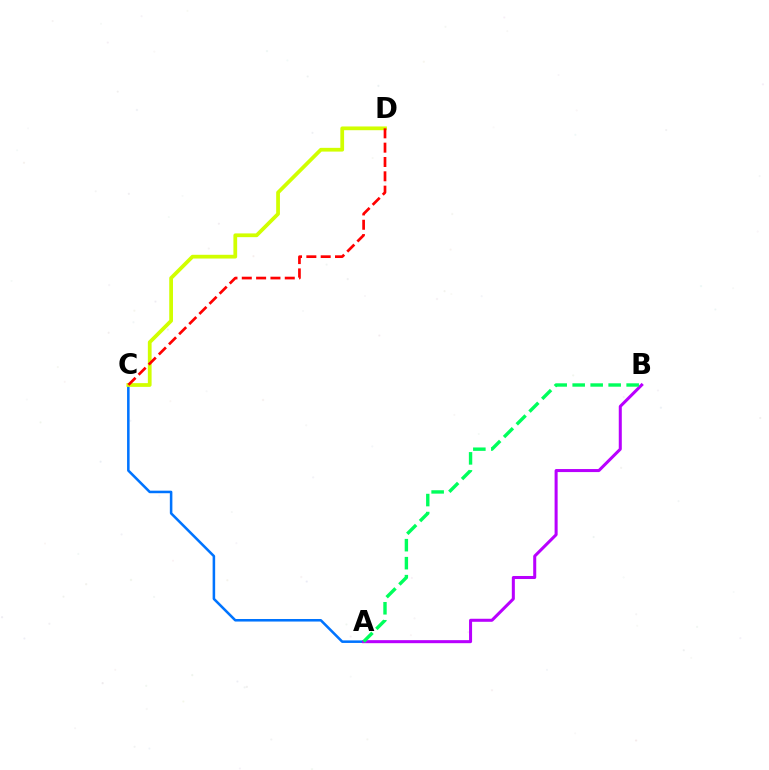{('A', 'C'): [{'color': '#0074ff', 'line_style': 'solid', 'thickness': 1.83}], ('C', 'D'): [{'color': '#d1ff00', 'line_style': 'solid', 'thickness': 2.7}, {'color': '#ff0000', 'line_style': 'dashed', 'thickness': 1.95}], ('A', 'B'): [{'color': '#b900ff', 'line_style': 'solid', 'thickness': 2.18}, {'color': '#00ff5c', 'line_style': 'dashed', 'thickness': 2.44}]}